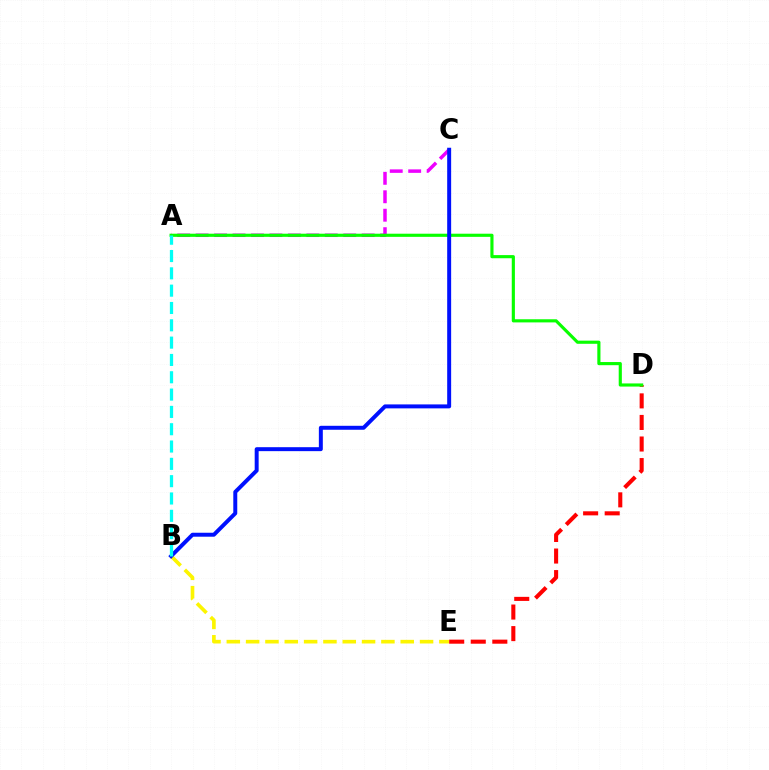{('A', 'C'): [{'color': '#ee00ff', 'line_style': 'dashed', 'thickness': 2.51}], ('B', 'E'): [{'color': '#fcf500', 'line_style': 'dashed', 'thickness': 2.63}], ('D', 'E'): [{'color': '#ff0000', 'line_style': 'dashed', 'thickness': 2.93}], ('A', 'D'): [{'color': '#08ff00', 'line_style': 'solid', 'thickness': 2.26}], ('B', 'C'): [{'color': '#0010ff', 'line_style': 'solid', 'thickness': 2.85}], ('A', 'B'): [{'color': '#00fff6', 'line_style': 'dashed', 'thickness': 2.35}]}